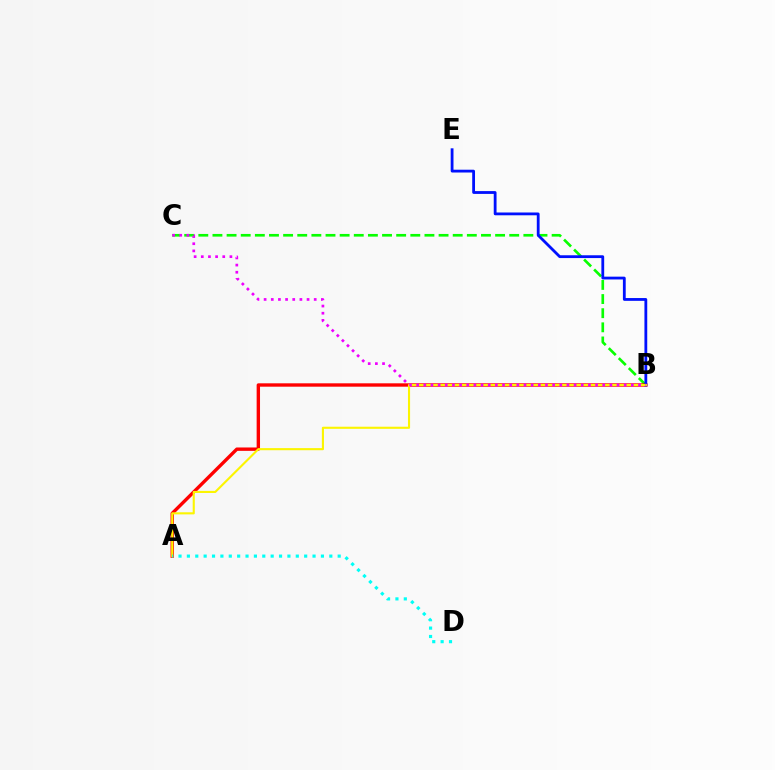{('B', 'C'): [{'color': '#08ff00', 'line_style': 'dashed', 'thickness': 1.92}, {'color': '#ee00ff', 'line_style': 'dotted', 'thickness': 1.94}], ('A', 'B'): [{'color': '#ff0000', 'line_style': 'solid', 'thickness': 2.43}, {'color': '#fcf500', 'line_style': 'solid', 'thickness': 1.52}], ('B', 'E'): [{'color': '#0010ff', 'line_style': 'solid', 'thickness': 2.02}], ('A', 'D'): [{'color': '#00fff6', 'line_style': 'dotted', 'thickness': 2.28}]}